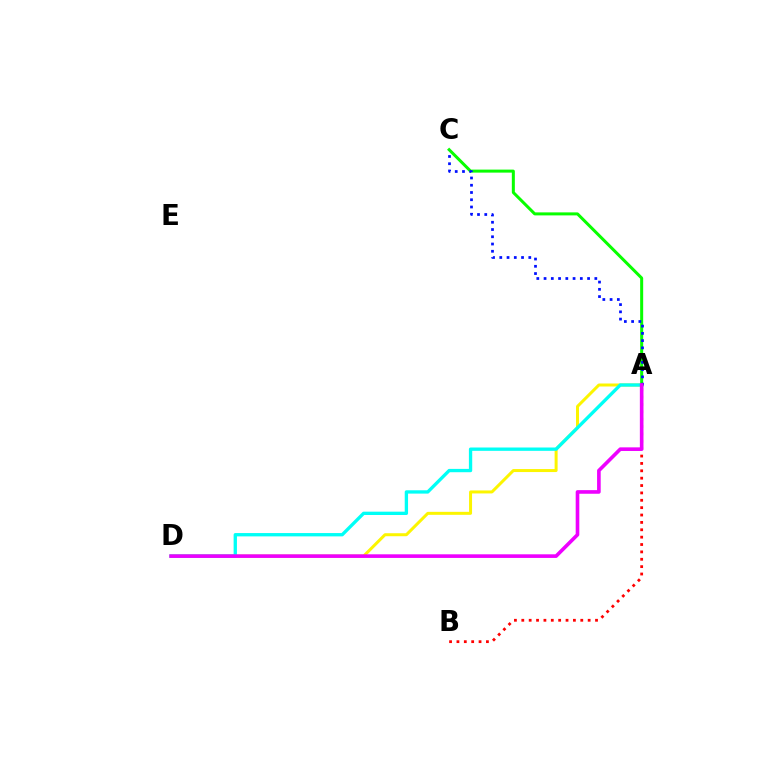{('A', 'D'): [{'color': '#fcf500', 'line_style': 'solid', 'thickness': 2.15}, {'color': '#00fff6', 'line_style': 'solid', 'thickness': 2.39}, {'color': '#ee00ff', 'line_style': 'solid', 'thickness': 2.61}], ('A', 'C'): [{'color': '#08ff00', 'line_style': 'solid', 'thickness': 2.17}, {'color': '#0010ff', 'line_style': 'dotted', 'thickness': 1.97}], ('A', 'B'): [{'color': '#ff0000', 'line_style': 'dotted', 'thickness': 2.0}]}